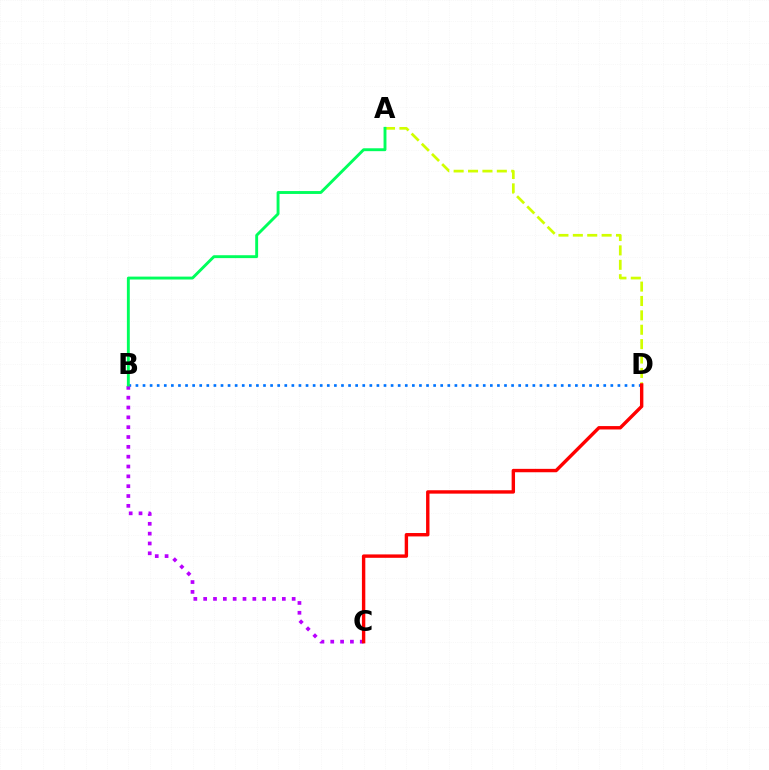{('B', 'D'): [{'color': '#0074ff', 'line_style': 'dotted', 'thickness': 1.93}], ('B', 'C'): [{'color': '#b900ff', 'line_style': 'dotted', 'thickness': 2.67}], ('A', 'D'): [{'color': '#d1ff00', 'line_style': 'dashed', 'thickness': 1.96}], ('C', 'D'): [{'color': '#ff0000', 'line_style': 'solid', 'thickness': 2.45}], ('A', 'B'): [{'color': '#00ff5c', 'line_style': 'solid', 'thickness': 2.08}]}